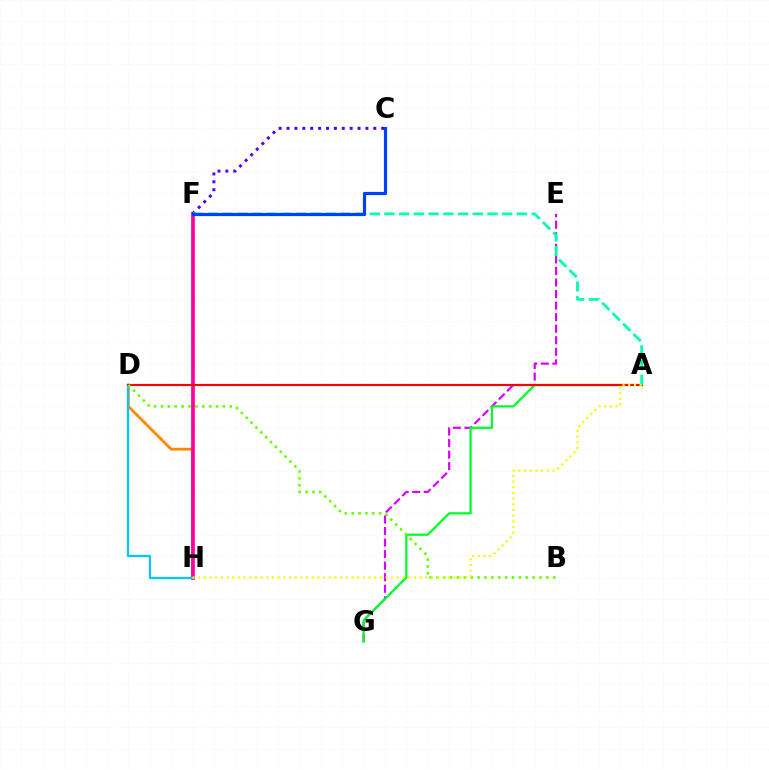{('D', 'H'): [{'color': '#ff8800', 'line_style': 'solid', 'thickness': 2.03}, {'color': '#00c7ff', 'line_style': 'solid', 'thickness': 1.6}], ('E', 'G'): [{'color': '#d600ff', 'line_style': 'dashed', 'thickness': 1.57}], ('A', 'G'): [{'color': '#00ff27', 'line_style': 'solid', 'thickness': 1.62}], ('F', 'H'): [{'color': '#ff00a0', 'line_style': 'solid', 'thickness': 2.67}], ('A', 'D'): [{'color': '#ff0000', 'line_style': 'solid', 'thickness': 1.52}], ('C', 'F'): [{'color': '#4f00ff', 'line_style': 'dotted', 'thickness': 2.14}, {'color': '#003fff', 'line_style': 'solid', 'thickness': 2.28}], ('B', 'D'): [{'color': '#66ff00', 'line_style': 'dotted', 'thickness': 1.87}], ('A', 'F'): [{'color': '#00ffaf', 'line_style': 'dashed', 'thickness': 2.0}], ('A', 'H'): [{'color': '#eeff00', 'line_style': 'dotted', 'thickness': 1.54}]}